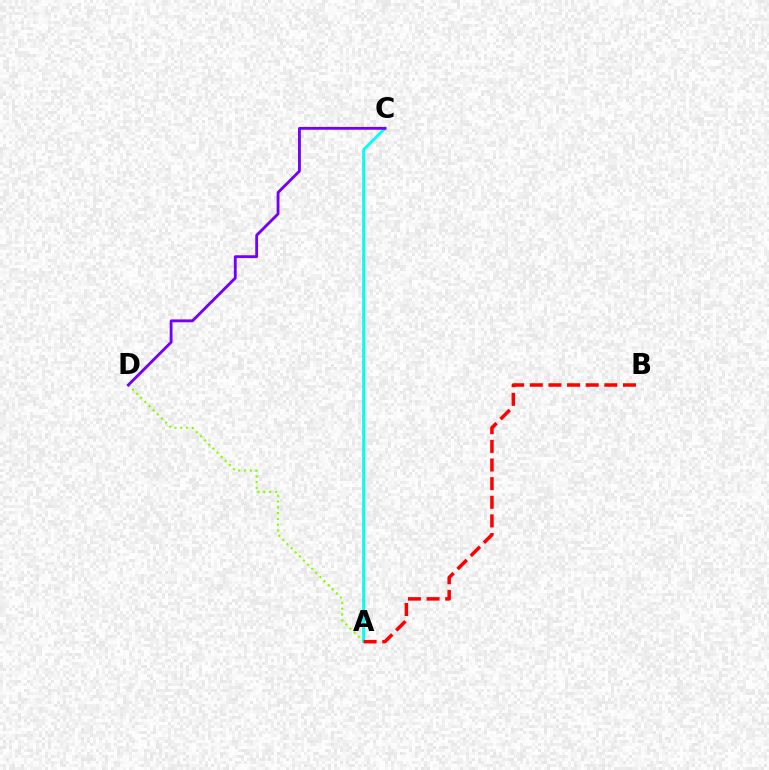{('A', 'D'): [{'color': '#84ff00', 'line_style': 'dotted', 'thickness': 1.58}], ('A', 'C'): [{'color': '#00fff6', 'line_style': 'solid', 'thickness': 2.07}], ('A', 'B'): [{'color': '#ff0000', 'line_style': 'dashed', 'thickness': 2.53}], ('C', 'D'): [{'color': '#7200ff', 'line_style': 'solid', 'thickness': 2.04}]}